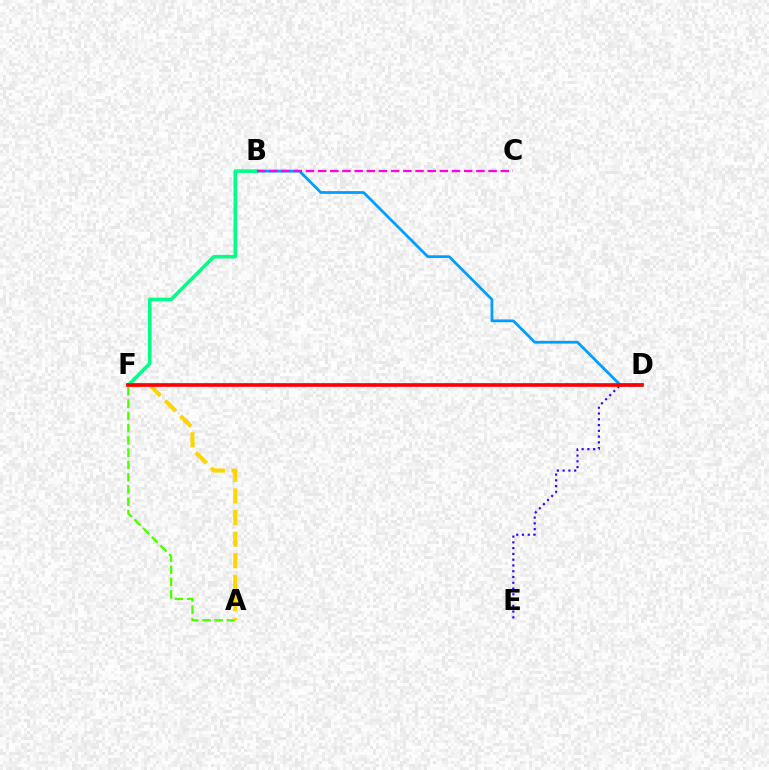{('B', 'D'): [{'color': '#009eff', 'line_style': 'solid', 'thickness': 1.99}], ('D', 'E'): [{'color': '#3700ff', 'line_style': 'dotted', 'thickness': 1.57}], ('A', 'F'): [{'color': '#4fff00', 'line_style': 'dashed', 'thickness': 1.67}, {'color': '#ffd500', 'line_style': 'dashed', 'thickness': 2.93}], ('B', 'F'): [{'color': '#00ff86', 'line_style': 'solid', 'thickness': 2.54}], ('B', 'C'): [{'color': '#ff00ed', 'line_style': 'dashed', 'thickness': 1.65}], ('D', 'F'): [{'color': '#ff0000', 'line_style': 'solid', 'thickness': 2.65}]}